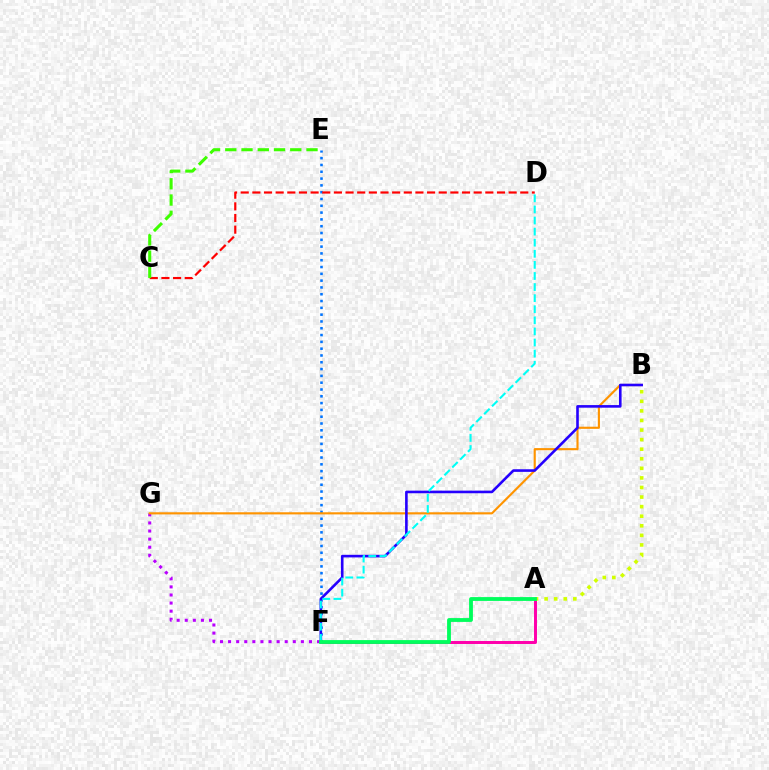{('E', 'F'): [{'color': '#0074ff', 'line_style': 'dotted', 'thickness': 1.85}], ('F', 'G'): [{'color': '#b900ff', 'line_style': 'dotted', 'thickness': 2.2}], ('B', 'G'): [{'color': '#ff9400', 'line_style': 'solid', 'thickness': 1.54}], ('A', 'F'): [{'color': '#ff00ac', 'line_style': 'solid', 'thickness': 2.14}, {'color': '#00ff5c', 'line_style': 'solid', 'thickness': 2.75}], ('A', 'B'): [{'color': '#d1ff00', 'line_style': 'dotted', 'thickness': 2.6}], ('B', 'F'): [{'color': '#2500ff', 'line_style': 'solid', 'thickness': 1.88}], ('C', 'D'): [{'color': '#ff0000', 'line_style': 'dashed', 'thickness': 1.58}], ('D', 'F'): [{'color': '#00fff6', 'line_style': 'dashed', 'thickness': 1.51}], ('C', 'E'): [{'color': '#3dff00', 'line_style': 'dashed', 'thickness': 2.21}]}